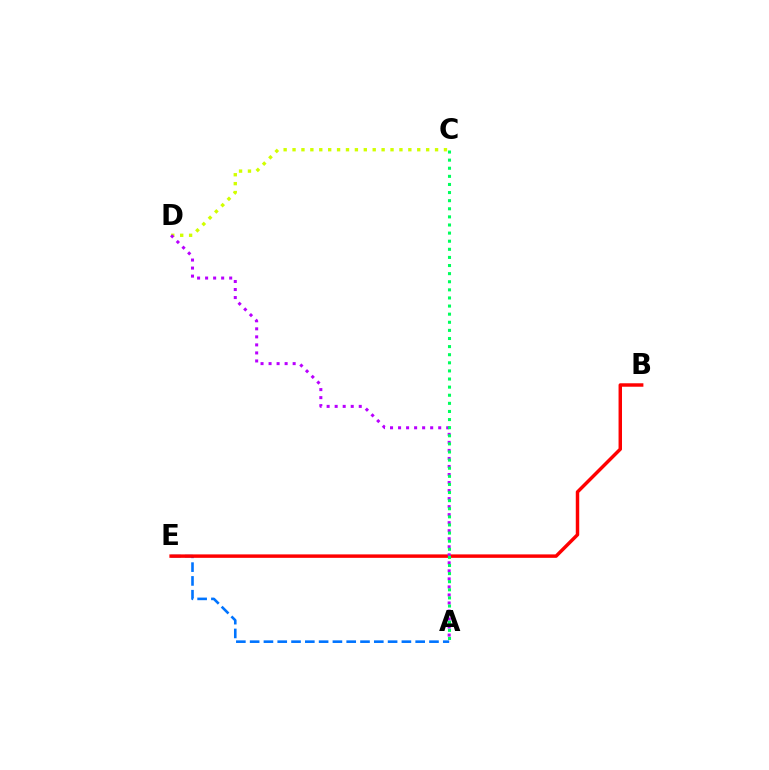{('C', 'D'): [{'color': '#d1ff00', 'line_style': 'dotted', 'thickness': 2.42}], ('A', 'E'): [{'color': '#0074ff', 'line_style': 'dashed', 'thickness': 1.87}], ('B', 'E'): [{'color': '#ff0000', 'line_style': 'solid', 'thickness': 2.48}], ('A', 'D'): [{'color': '#b900ff', 'line_style': 'dotted', 'thickness': 2.18}], ('A', 'C'): [{'color': '#00ff5c', 'line_style': 'dotted', 'thickness': 2.2}]}